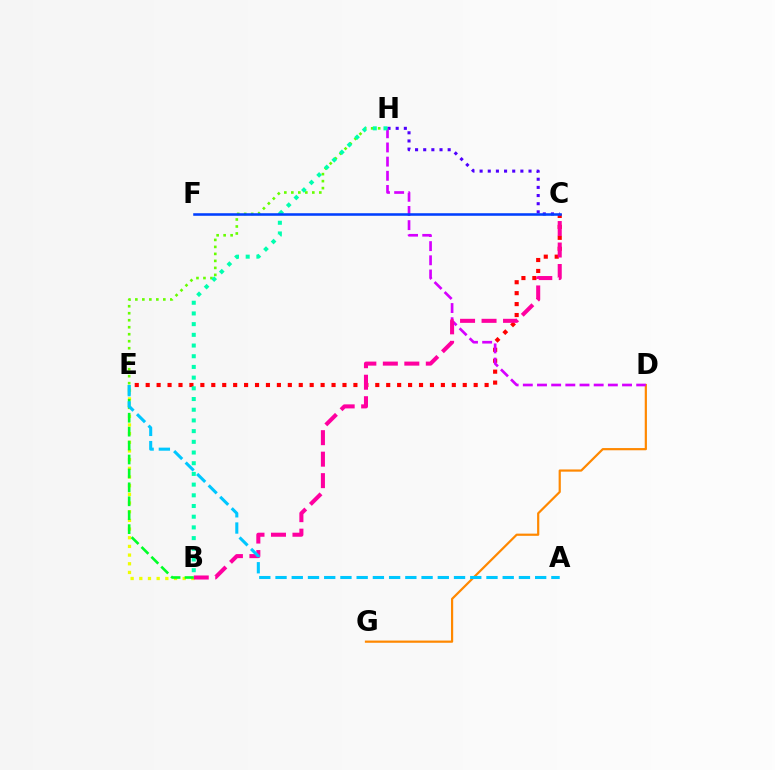{('D', 'G'): [{'color': '#ff8800', 'line_style': 'solid', 'thickness': 1.59}], ('C', 'E'): [{'color': '#ff0000', 'line_style': 'dotted', 'thickness': 2.97}], ('B', 'E'): [{'color': '#eeff00', 'line_style': 'dotted', 'thickness': 2.36}, {'color': '#00ff27', 'line_style': 'dashed', 'thickness': 1.89}], ('E', 'H'): [{'color': '#66ff00', 'line_style': 'dotted', 'thickness': 1.9}], ('C', 'H'): [{'color': '#4f00ff', 'line_style': 'dotted', 'thickness': 2.21}], ('D', 'H'): [{'color': '#d600ff', 'line_style': 'dashed', 'thickness': 1.93}], ('B', 'C'): [{'color': '#ff00a0', 'line_style': 'dashed', 'thickness': 2.92}], ('A', 'E'): [{'color': '#00c7ff', 'line_style': 'dashed', 'thickness': 2.2}], ('B', 'H'): [{'color': '#00ffaf', 'line_style': 'dotted', 'thickness': 2.91}], ('C', 'F'): [{'color': '#003fff', 'line_style': 'solid', 'thickness': 1.84}]}